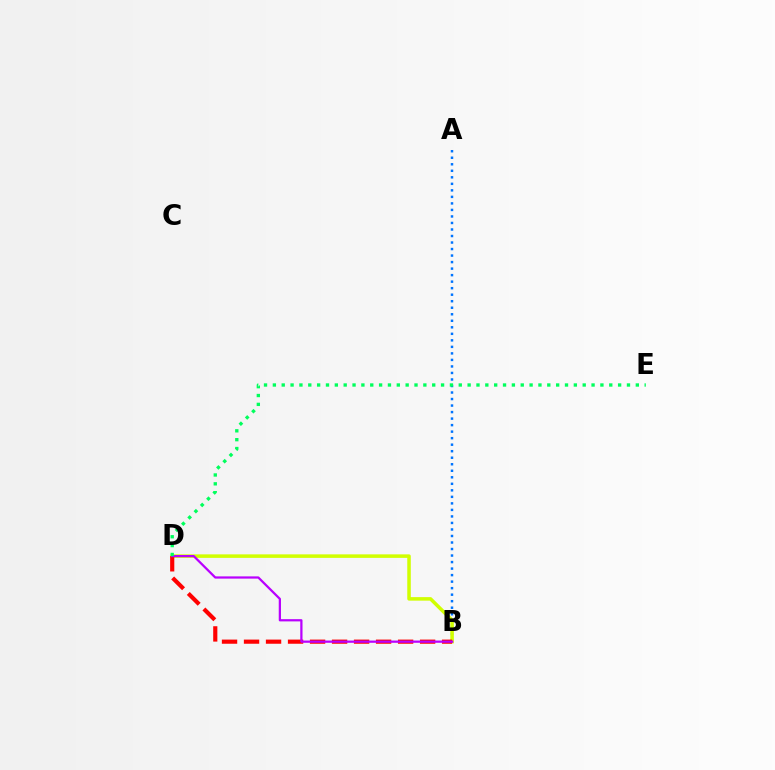{('A', 'B'): [{'color': '#0074ff', 'line_style': 'dotted', 'thickness': 1.77}], ('B', 'D'): [{'color': '#d1ff00', 'line_style': 'solid', 'thickness': 2.53}, {'color': '#ff0000', 'line_style': 'dashed', 'thickness': 2.99}, {'color': '#b900ff', 'line_style': 'solid', 'thickness': 1.62}], ('D', 'E'): [{'color': '#00ff5c', 'line_style': 'dotted', 'thickness': 2.41}]}